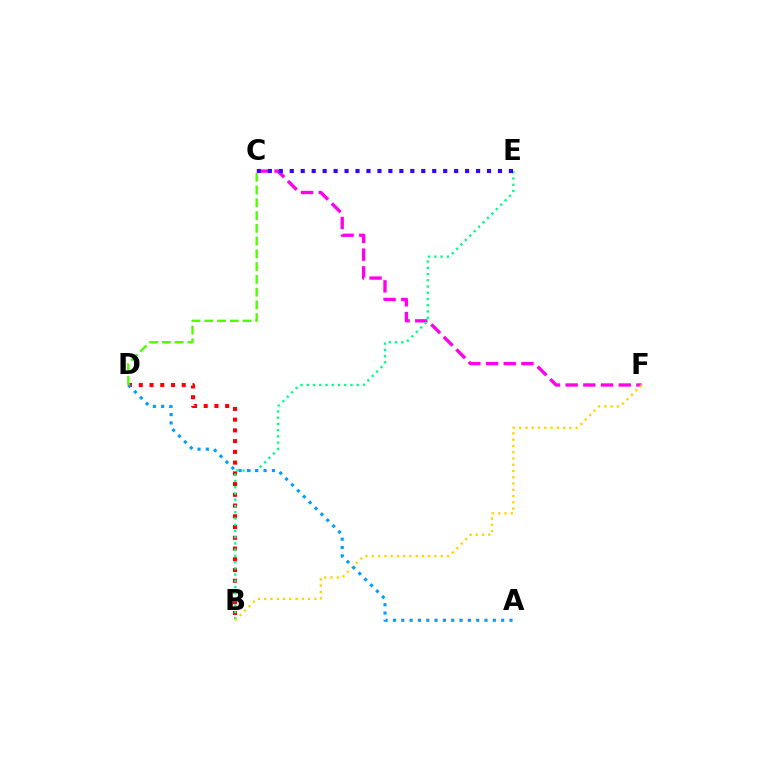{('C', 'F'): [{'color': '#ff00ed', 'line_style': 'dashed', 'thickness': 2.4}], ('B', 'D'): [{'color': '#ff0000', 'line_style': 'dotted', 'thickness': 2.92}], ('B', 'E'): [{'color': '#00ff86', 'line_style': 'dotted', 'thickness': 1.69}], ('C', 'E'): [{'color': '#3700ff', 'line_style': 'dotted', 'thickness': 2.98}], ('B', 'F'): [{'color': '#ffd500', 'line_style': 'dotted', 'thickness': 1.7}], ('A', 'D'): [{'color': '#009eff', 'line_style': 'dotted', 'thickness': 2.26}], ('C', 'D'): [{'color': '#4fff00', 'line_style': 'dashed', 'thickness': 1.73}]}